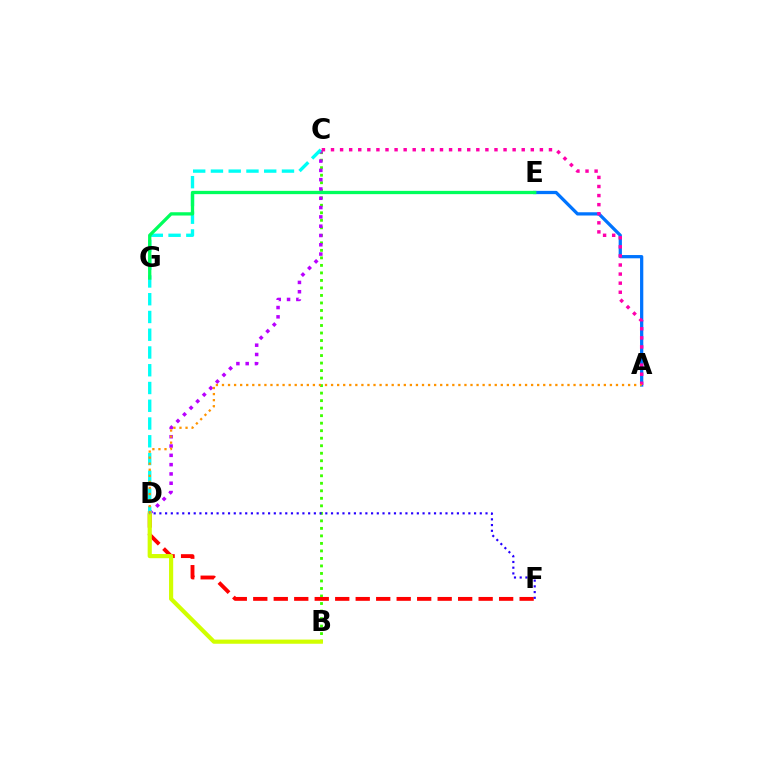{('B', 'C'): [{'color': '#3dff00', 'line_style': 'dotted', 'thickness': 2.04}], ('A', 'E'): [{'color': '#0074ff', 'line_style': 'solid', 'thickness': 2.35}], ('D', 'F'): [{'color': '#ff0000', 'line_style': 'dashed', 'thickness': 2.78}, {'color': '#2500ff', 'line_style': 'dotted', 'thickness': 1.55}], ('C', 'D'): [{'color': '#b900ff', 'line_style': 'dotted', 'thickness': 2.53}, {'color': '#00fff6', 'line_style': 'dashed', 'thickness': 2.41}], ('B', 'D'): [{'color': '#d1ff00', 'line_style': 'solid', 'thickness': 3.0}], ('E', 'G'): [{'color': '#00ff5c', 'line_style': 'solid', 'thickness': 2.37}], ('A', 'C'): [{'color': '#ff00ac', 'line_style': 'dotted', 'thickness': 2.47}], ('A', 'D'): [{'color': '#ff9400', 'line_style': 'dotted', 'thickness': 1.65}]}